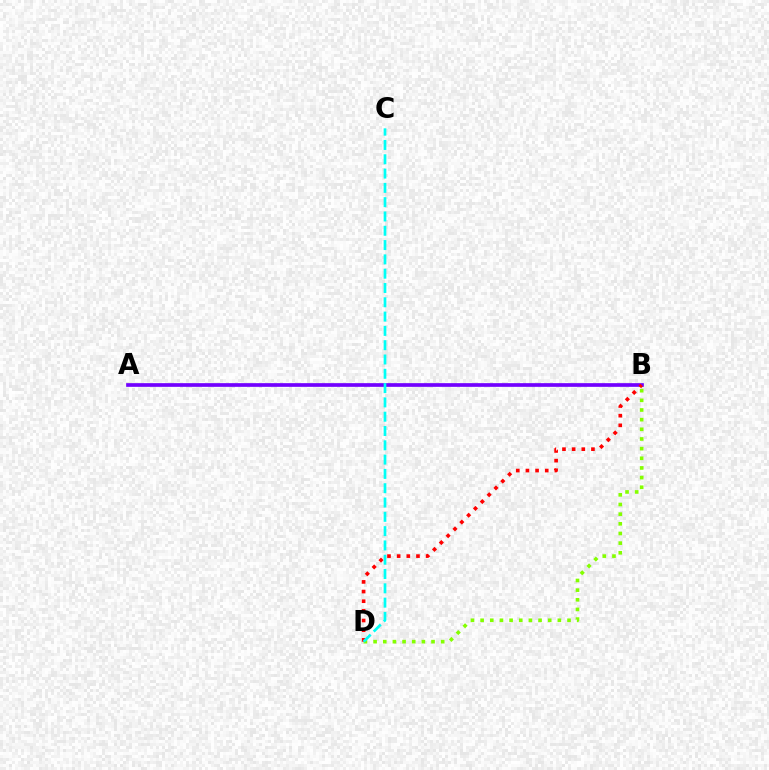{('A', 'B'): [{'color': '#7200ff', 'line_style': 'solid', 'thickness': 2.65}], ('B', 'D'): [{'color': '#84ff00', 'line_style': 'dotted', 'thickness': 2.62}, {'color': '#ff0000', 'line_style': 'dotted', 'thickness': 2.62}], ('C', 'D'): [{'color': '#00fff6', 'line_style': 'dashed', 'thickness': 1.94}]}